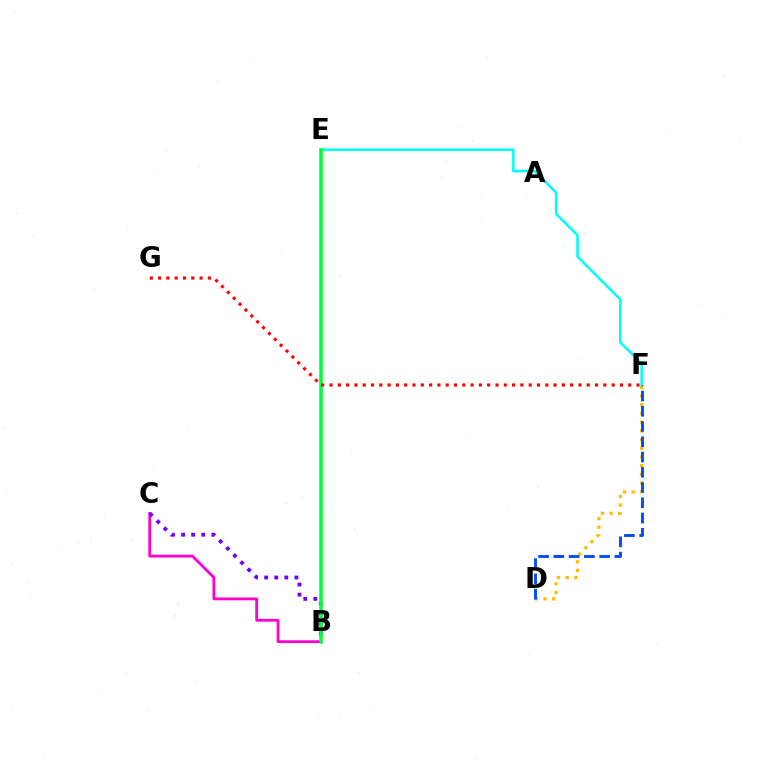{('D', 'F'): [{'color': '#ffbd00', 'line_style': 'dotted', 'thickness': 2.36}, {'color': '#004bff', 'line_style': 'dashed', 'thickness': 2.07}], ('B', 'C'): [{'color': '#ff00cf', 'line_style': 'solid', 'thickness': 2.02}, {'color': '#7200ff', 'line_style': 'dotted', 'thickness': 2.74}], ('B', 'E'): [{'color': '#84ff00', 'line_style': 'dotted', 'thickness': 1.51}, {'color': '#00ff39', 'line_style': 'solid', 'thickness': 2.53}], ('E', 'F'): [{'color': '#00fff6', 'line_style': 'solid', 'thickness': 1.83}], ('F', 'G'): [{'color': '#ff0000', 'line_style': 'dotted', 'thickness': 2.25}]}